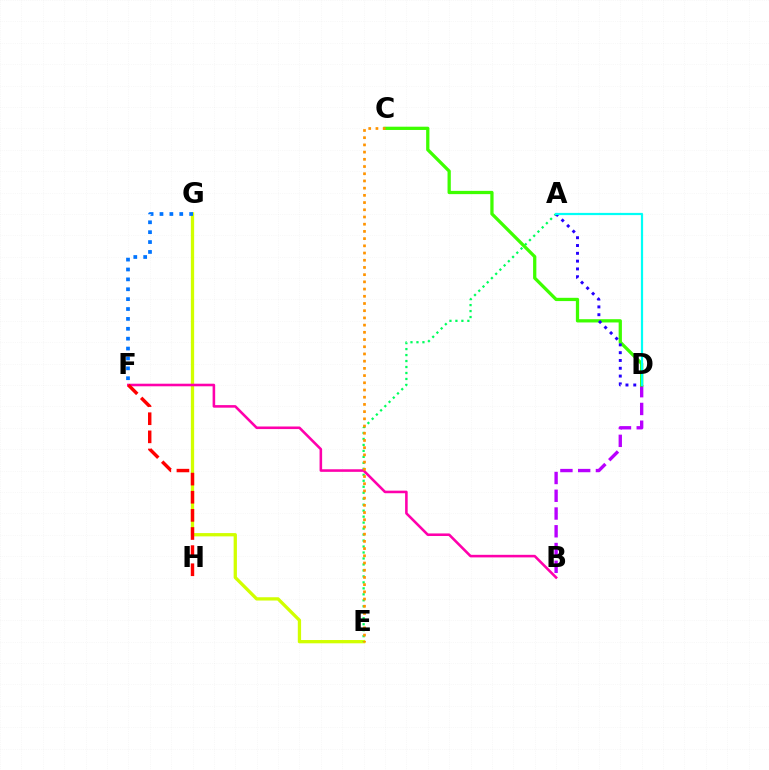{('E', 'G'): [{'color': '#d1ff00', 'line_style': 'solid', 'thickness': 2.37}], ('F', 'G'): [{'color': '#0074ff', 'line_style': 'dotted', 'thickness': 2.69}], ('B', 'D'): [{'color': '#b900ff', 'line_style': 'dashed', 'thickness': 2.41}], ('A', 'E'): [{'color': '#00ff5c', 'line_style': 'dotted', 'thickness': 1.62}], ('B', 'F'): [{'color': '#ff00ac', 'line_style': 'solid', 'thickness': 1.86}], ('C', 'D'): [{'color': '#3dff00', 'line_style': 'solid', 'thickness': 2.35}], ('A', 'D'): [{'color': '#2500ff', 'line_style': 'dotted', 'thickness': 2.12}, {'color': '#00fff6', 'line_style': 'solid', 'thickness': 1.6}], ('F', 'H'): [{'color': '#ff0000', 'line_style': 'dashed', 'thickness': 2.46}], ('C', 'E'): [{'color': '#ff9400', 'line_style': 'dotted', 'thickness': 1.96}]}